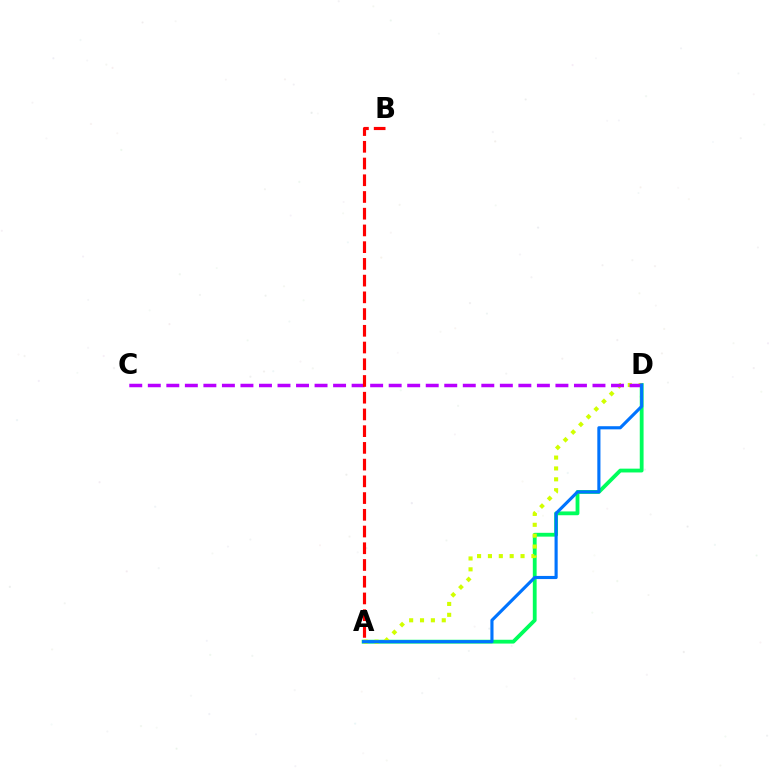{('A', 'D'): [{'color': '#00ff5c', 'line_style': 'solid', 'thickness': 2.74}, {'color': '#d1ff00', 'line_style': 'dotted', 'thickness': 2.95}, {'color': '#0074ff', 'line_style': 'solid', 'thickness': 2.25}], ('C', 'D'): [{'color': '#b900ff', 'line_style': 'dashed', 'thickness': 2.52}], ('A', 'B'): [{'color': '#ff0000', 'line_style': 'dashed', 'thickness': 2.27}]}